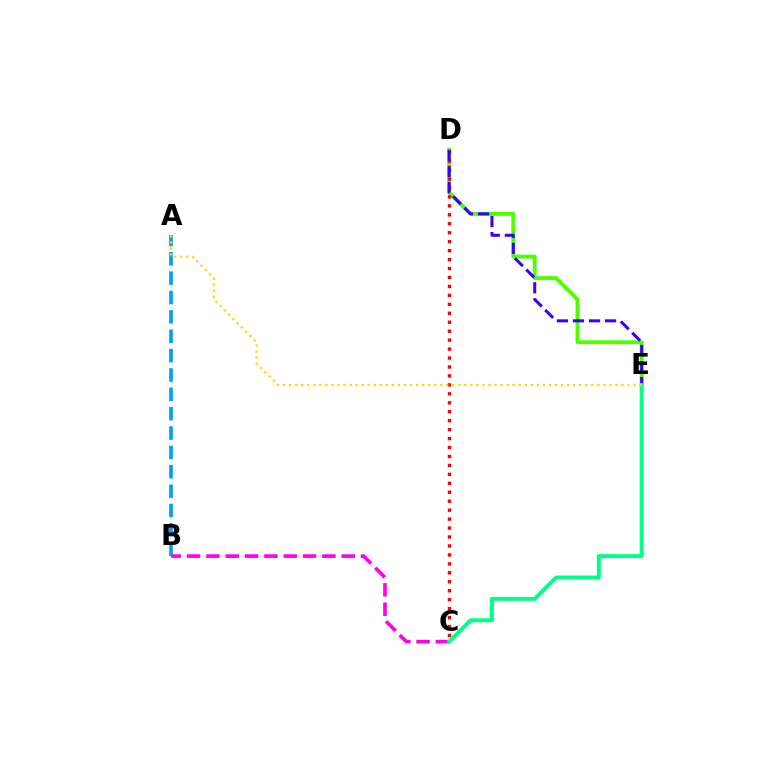{('A', 'B'): [{'color': '#009eff', 'line_style': 'dashed', 'thickness': 2.63}], ('D', 'E'): [{'color': '#4fff00', 'line_style': 'solid', 'thickness': 2.78}, {'color': '#3700ff', 'line_style': 'dashed', 'thickness': 2.18}], ('C', 'D'): [{'color': '#ff0000', 'line_style': 'dotted', 'thickness': 2.43}], ('B', 'C'): [{'color': '#ff00ed', 'line_style': 'dashed', 'thickness': 2.63}], ('C', 'E'): [{'color': '#00ff86', 'line_style': 'solid', 'thickness': 2.84}], ('A', 'E'): [{'color': '#ffd500', 'line_style': 'dotted', 'thickness': 1.64}]}